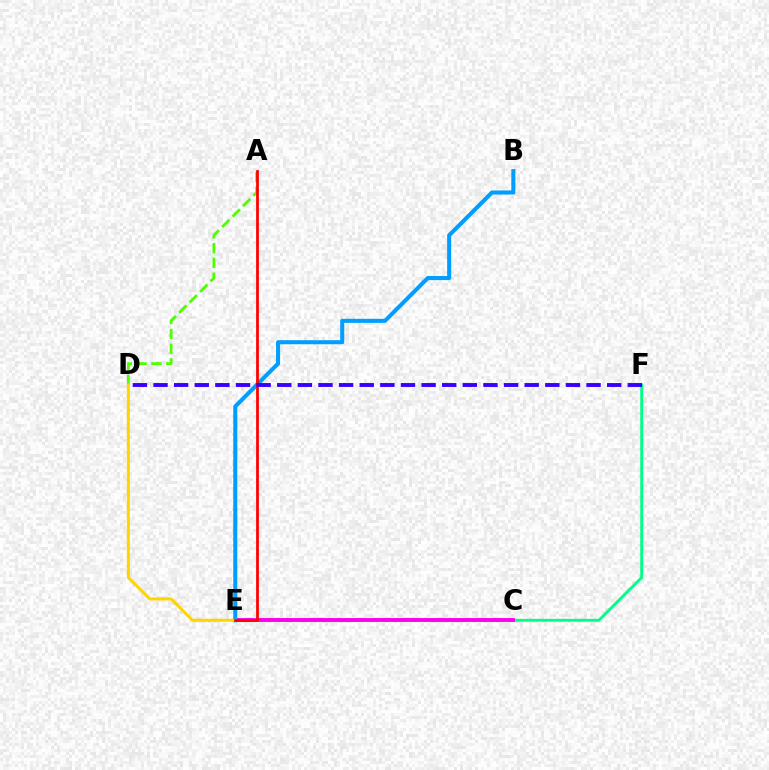{('C', 'F'): [{'color': '#00ff86', 'line_style': 'solid', 'thickness': 2.06}], ('C', 'E'): [{'color': '#ff00ed', 'line_style': 'solid', 'thickness': 2.81}], ('B', 'E'): [{'color': '#009eff', 'line_style': 'solid', 'thickness': 2.92}], ('A', 'D'): [{'color': '#4fff00', 'line_style': 'dashed', 'thickness': 2.01}], ('D', 'E'): [{'color': '#ffd500', 'line_style': 'solid', 'thickness': 2.17}], ('A', 'E'): [{'color': '#ff0000', 'line_style': 'solid', 'thickness': 1.99}], ('D', 'F'): [{'color': '#3700ff', 'line_style': 'dashed', 'thickness': 2.8}]}